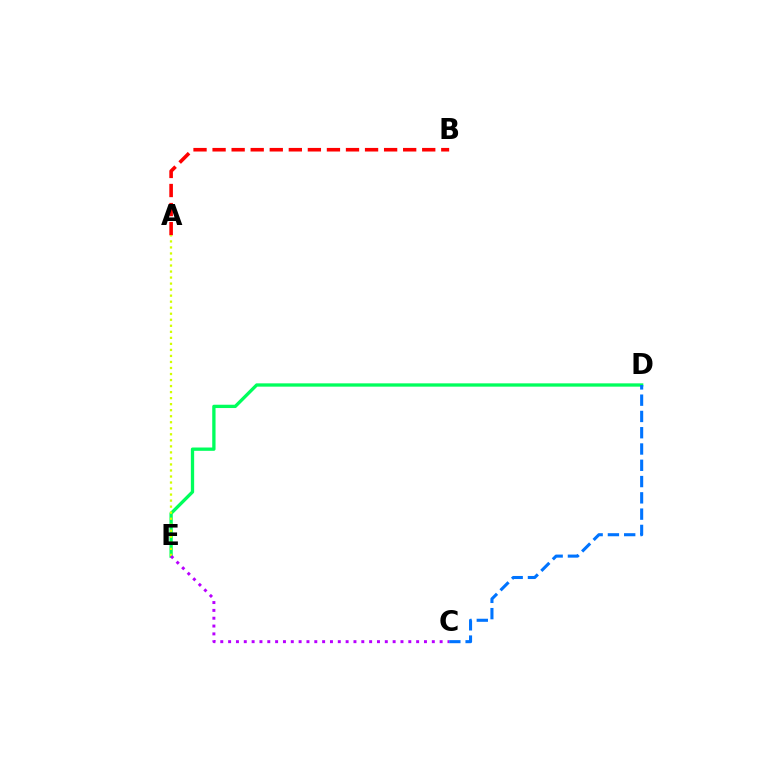{('D', 'E'): [{'color': '#00ff5c', 'line_style': 'solid', 'thickness': 2.38}], ('C', 'D'): [{'color': '#0074ff', 'line_style': 'dashed', 'thickness': 2.21}], ('A', 'B'): [{'color': '#ff0000', 'line_style': 'dashed', 'thickness': 2.59}], ('A', 'E'): [{'color': '#d1ff00', 'line_style': 'dotted', 'thickness': 1.64}], ('C', 'E'): [{'color': '#b900ff', 'line_style': 'dotted', 'thickness': 2.13}]}